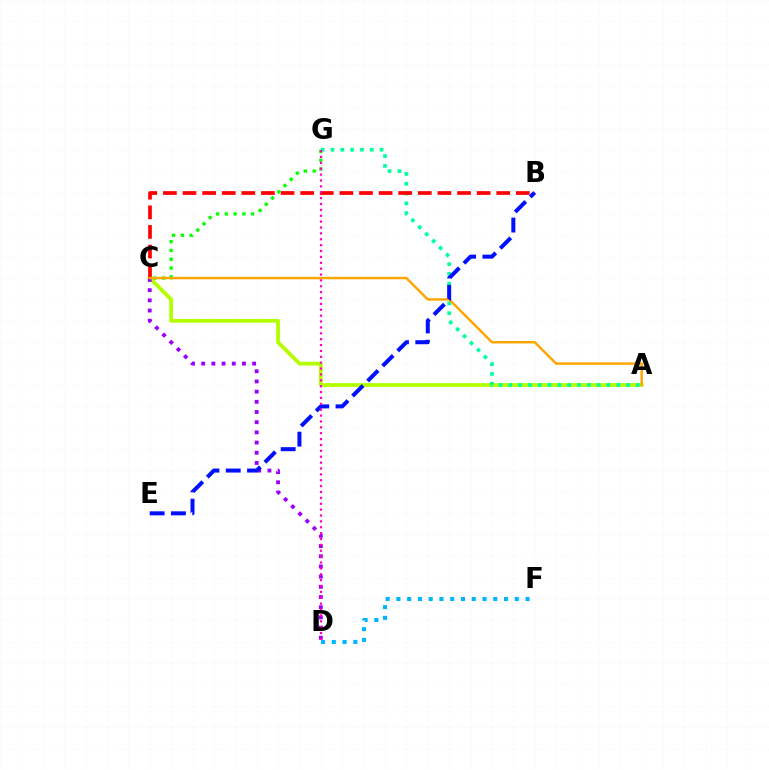{('A', 'C'): [{'color': '#b3ff00', 'line_style': 'solid', 'thickness': 2.71}, {'color': '#ffa500', 'line_style': 'solid', 'thickness': 1.76}], ('A', 'G'): [{'color': '#00ff9d', 'line_style': 'dotted', 'thickness': 2.67}], ('B', 'C'): [{'color': '#ff0000', 'line_style': 'dashed', 'thickness': 2.66}], ('C', 'G'): [{'color': '#08ff00', 'line_style': 'dotted', 'thickness': 2.39}], ('C', 'D'): [{'color': '#9b00ff', 'line_style': 'dotted', 'thickness': 2.77}], ('B', 'E'): [{'color': '#0010ff', 'line_style': 'dashed', 'thickness': 2.89}], ('D', 'F'): [{'color': '#00b5ff', 'line_style': 'dotted', 'thickness': 2.92}], ('D', 'G'): [{'color': '#ff00bd', 'line_style': 'dotted', 'thickness': 1.6}]}